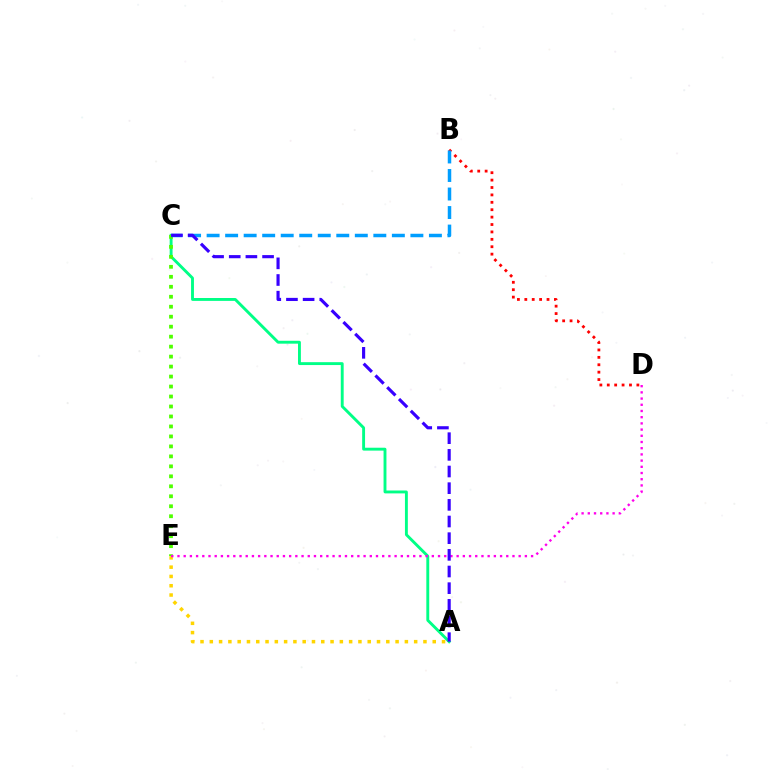{('B', 'D'): [{'color': '#ff0000', 'line_style': 'dotted', 'thickness': 2.01}], ('A', 'C'): [{'color': '#00ff86', 'line_style': 'solid', 'thickness': 2.08}, {'color': '#3700ff', 'line_style': 'dashed', 'thickness': 2.26}], ('C', 'E'): [{'color': '#4fff00', 'line_style': 'dotted', 'thickness': 2.71}], ('B', 'C'): [{'color': '#009eff', 'line_style': 'dashed', 'thickness': 2.52}], ('A', 'E'): [{'color': '#ffd500', 'line_style': 'dotted', 'thickness': 2.52}], ('D', 'E'): [{'color': '#ff00ed', 'line_style': 'dotted', 'thickness': 1.69}]}